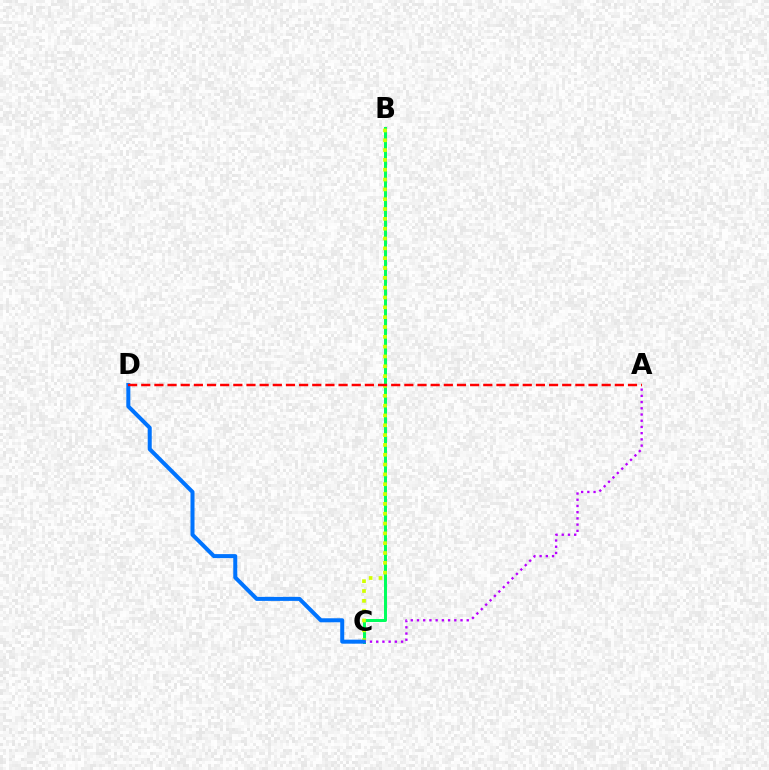{('B', 'C'): [{'color': '#00ff5c', 'line_style': 'solid', 'thickness': 2.14}, {'color': '#d1ff00', 'line_style': 'dotted', 'thickness': 2.67}], ('A', 'C'): [{'color': '#b900ff', 'line_style': 'dotted', 'thickness': 1.69}], ('C', 'D'): [{'color': '#0074ff', 'line_style': 'solid', 'thickness': 2.89}], ('A', 'D'): [{'color': '#ff0000', 'line_style': 'dashed', 'thickness': 1.79}]}